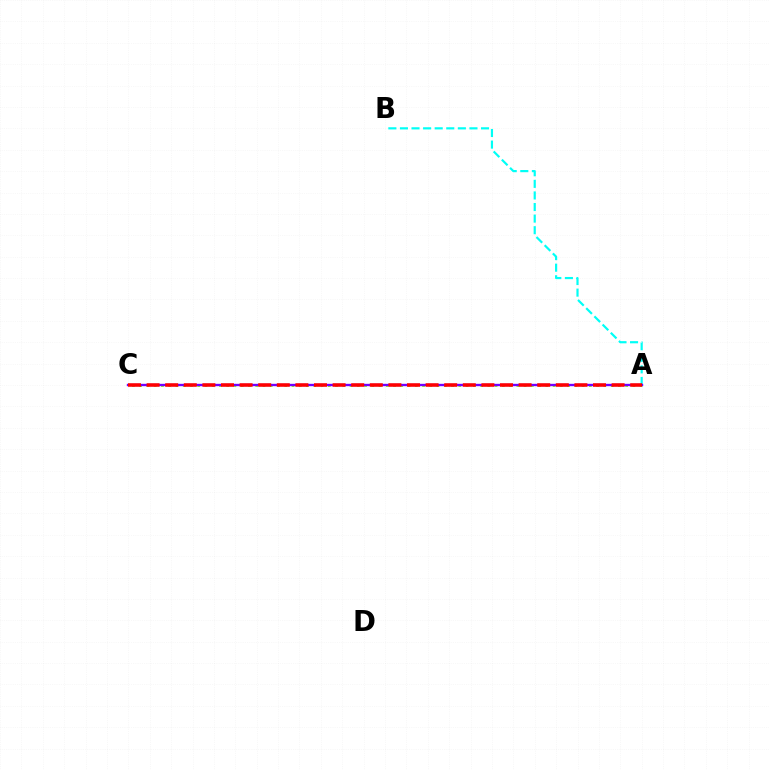{('A', 'B'): [{'color': '#00fff6', 'line_style': 'dashed', 'thickness': 1.57}], ('A', 'C'): [{'color': '#84ff00', 'line_style': 'dotted', 'thickness': 1.97}, {'color': '#7200ff', 'line_style': 'solid', 'thickness': 1.7}, {'color': '#ff0000', 'line_style': 'dashed', 'thickness': 2.53}]}